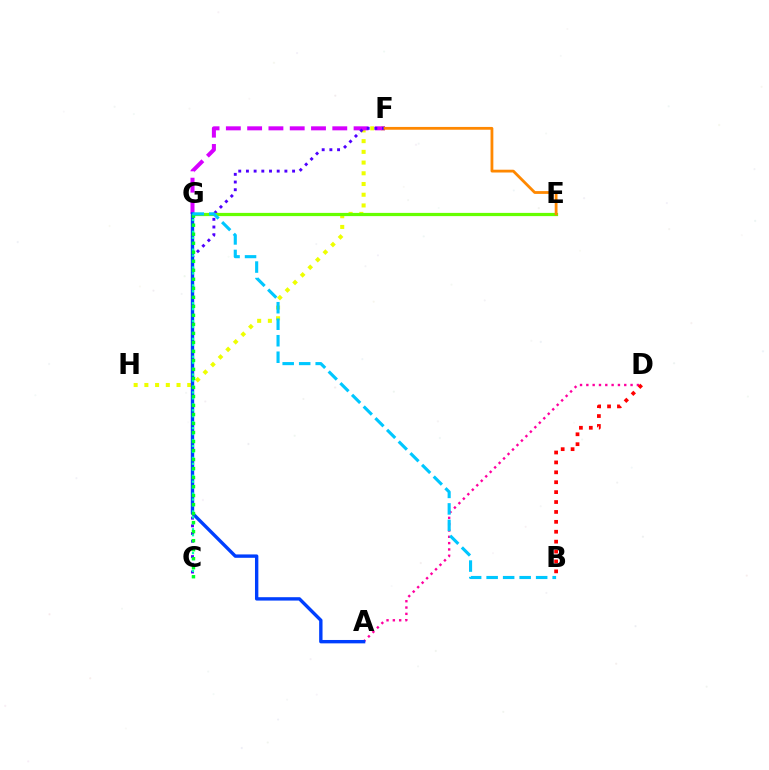{('F', 'H'): [{'color': '#eeff00', 'line_style': 'dotted', 'thickness': 2.91}], ('F', 'G'): [{'color': '#d600ff', 'line_style': 'dashed', 'thickness': 2.89}], ('C', 'F'): [{'color': '#4f00ff', 'line_style': 'dotted', 'thickness': 2.09}], ('A', 'D'): [{'color': '#ff00a0', 'line_style': 'dotted', 'thickness': 1.72}], ('E', 'G'): [{'color': '#66ff00', 'line_style': 'solid', 'thickness': 2.32}], ('A', 'G'): [{'color': '#003fff', 'line_style': 'solid', 'thickness': 2.43}], ('C', 'G'): [{'color': '#00ffaf', 'line_style': 'dotted', 'thickness': 1.62}, {'color': '#00ff27', 'line_style': 'dotted', 'thickness': 2.45}], ('B', 'G'): [{'color': '#00c7ff', 'line_style': 'dashed', 'thickness': 2.24}], ('E', 'F'): [{'color': '#ff8800', 'line_style': 'solid', 'thickness': 2.01}], ('B', 'D'): [{'color': '#ff0000', 'line_style': 'dotted', 'thickness': 2.69}]}